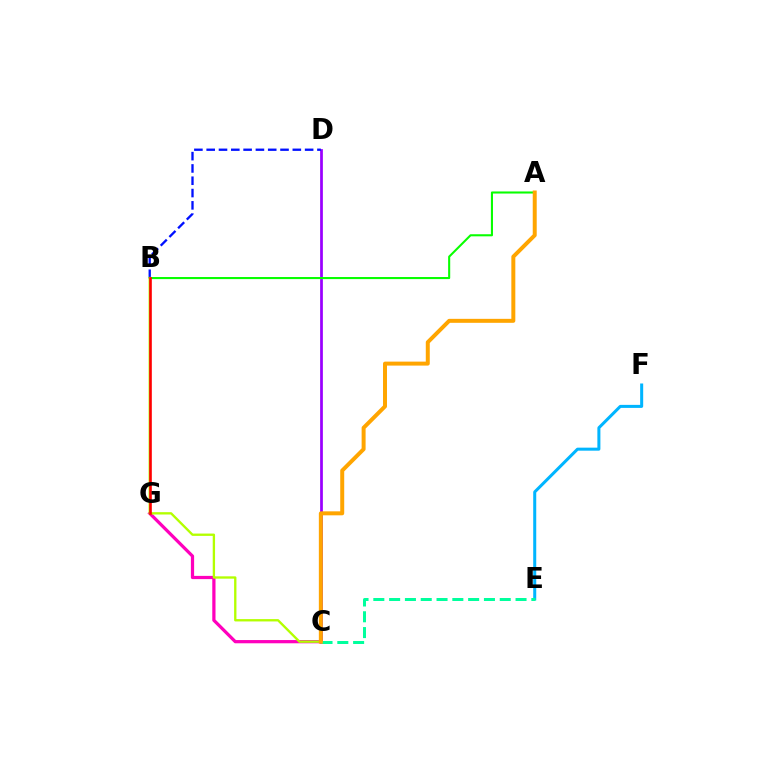{('C', 'D'): [{'color': '#9b00ff', 'line_style': 'solid', 'thickness': 1.97}], ('C', 'G'): [{'color': '#ff00bd', 'line_style': 'solid', 'thickness': 2.33}], ('B', 'D'): [{'color': '#0010ff', 'line_style': 'dashed', 'thickness': 1.67}], ('A', 'B'): [{'color': '#08ff00', 'line_style': 'solid', 'thickness': 1.5}], ('B', 'C'): [{'color': '#b3ff00', 'line_style': 'solid', 'thickness': 1.68}], ('B', 'G'): [{'color': '#ff0000', 'line_style': 'solid', 'thickness': 1.89}], ('E', 'F'): [{'color': '#00b5ff', 'line_style': 'solid', 'thickness': 2.18}], ('C', 'E'): [{'color': '#00ff9d', 'line_style': 'dashed', 'thickness': 2.15}], ('A', 'C'): [{'color': '#ffa500', 'line_style': 'solid', 'thickness': 2.86}]}